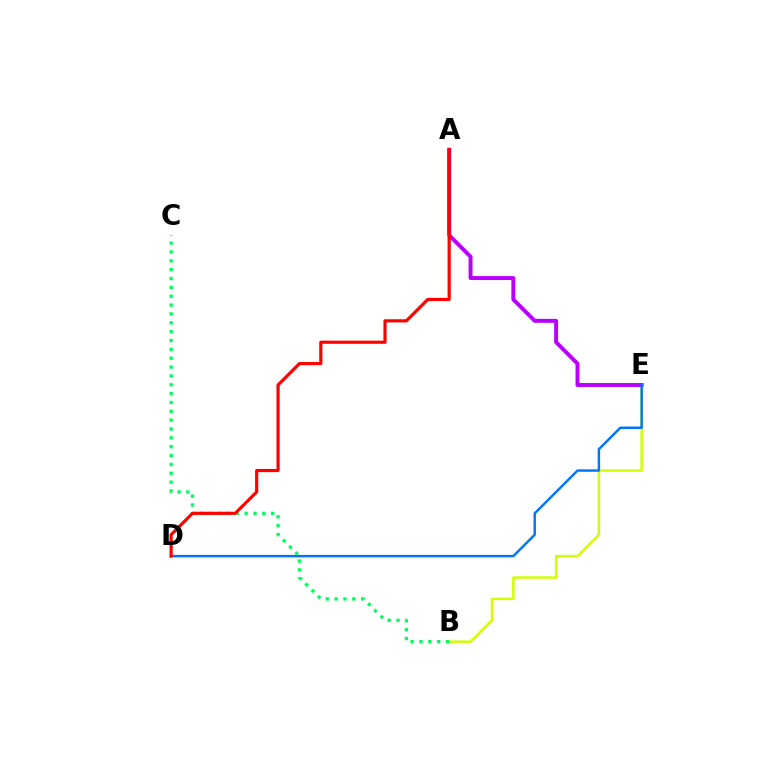{('B', 'E'): [{'color': '#d1ff00', 'line_style': 'solid', 'thickness': 1.77}], ('A', 'E'): [{'color': '#b900ff', 'line_style': 'solid', 'thickness': 2.83}], ('B', 'C'): [{'color': '#00ff5c', 'line_style': 'dotted', 'thickness': 2.41}], ('D', 'E'): [{'color': '#0074ff', 'line_style': 'solid', 'thickness': 1.76}], ('A', 'D'): [{'color': '#ff0000', 'line_style': 'solid', 'thickness': 2.28}]}